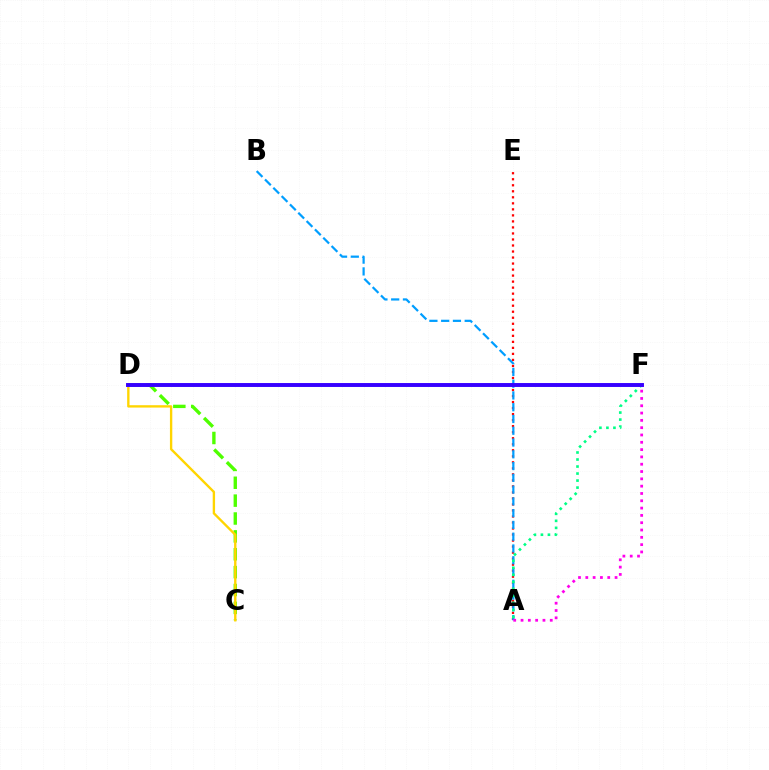{('A', 'E'): [{'color': '#ff0000', 'line_style': 'dotted', 'thickness': 1.64}], ('A', 'B'): [{'color': '#009eff', 'line_style': 'dashed', 'thickness': 1.6}], ('A', 'F'): [{'color': '#ff00ed', 'line_style': 'dotted', 'thickness': 1.99}, {'color': '#00ff86', 'line_style': 'dotted', 'thickness': 1.91}], ('C', 'D'): [{'color': '#4fff00', 'line_style': 'dashed', 'thickness': 2.43}, {'color': '#ffd500', 'line_style': 'solid', 'thickness': 1.7}], ('D', 'F'): [{'color': '#3700ff', 'line_style': 'solid', 'thickness': 2.82}]}